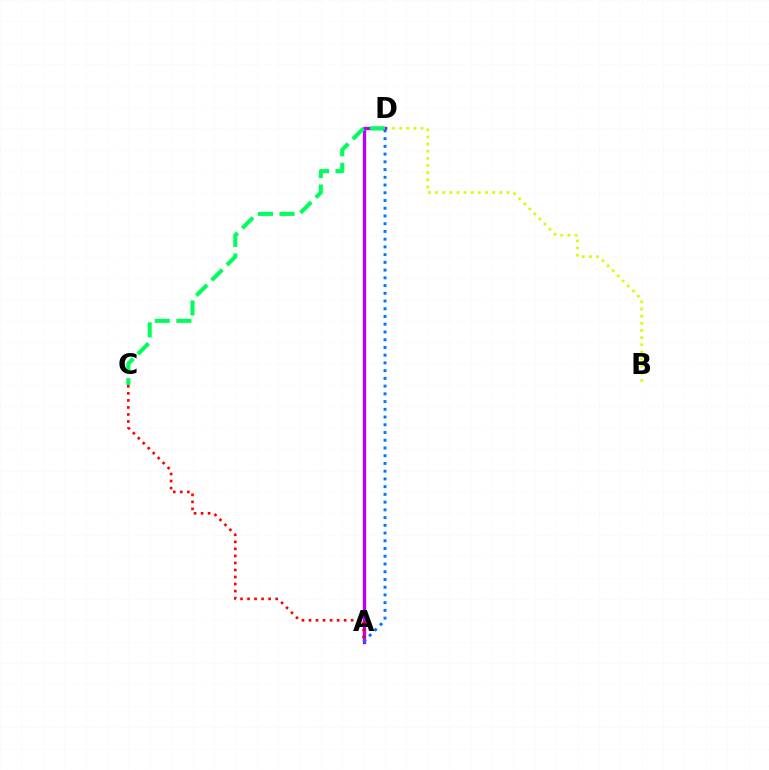{('B', 'D'): [{'color': '#d1ff00', 'line_style': 'dotted', 'thickness': 1.94}], ('A', 'D'): [{'color': '#b900ff', 'line_style': 'solid', 'thickness': 2.41}, {'color': '#0074ff', 'line_style': 'dotted', 'thickness': 2.1}], ('C', 'D'): [{'color': '#00ff5c', 'line_style': 'dashed', 'thickness': 2.93}], ('A', 'C'): [{'color': '#ff0000', 'line_style': 'dotted', 'thickness': 1.91}]}